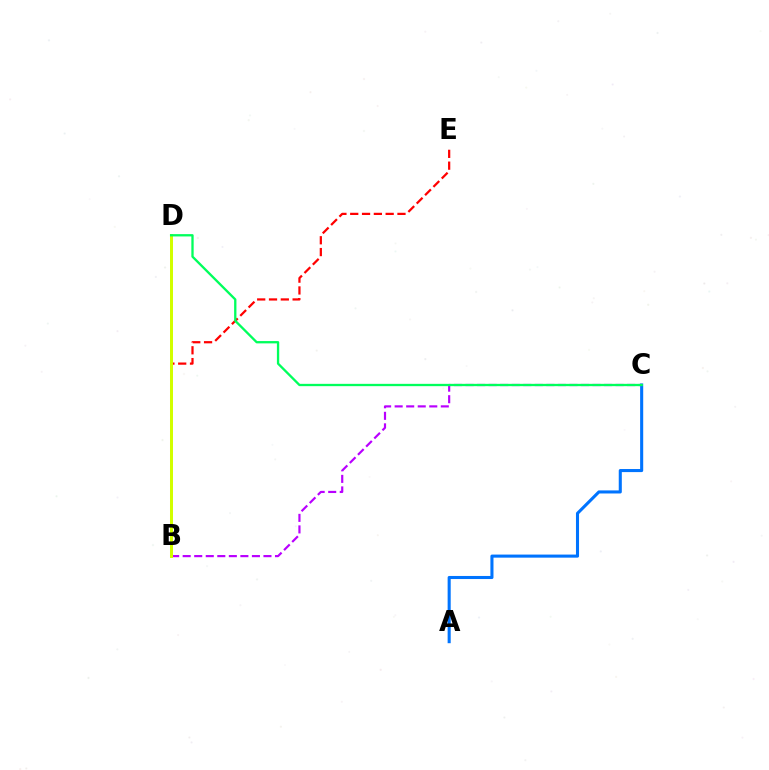{('A', 'C'): [{'color': '#0074ff', 'line_style': 'solid', 'thickness': 2.21}], ('B', 'E'): [{'color': '#ff0000', 'line_style': 'dashed', 'thickness': 1.6}], ('B', 'C'): [{'color': '#b900ff', 'line_style': 'dashed', 'thickness': 1.57}], ('B', 'D'): [{'color': '#d1ff00', 'line_style': 'solid', 'thickness': 2.16}], ('C', 'D'): [{'color': '#00ff5c', 'line_style': 'solid', 'thickness': 1.67}]}